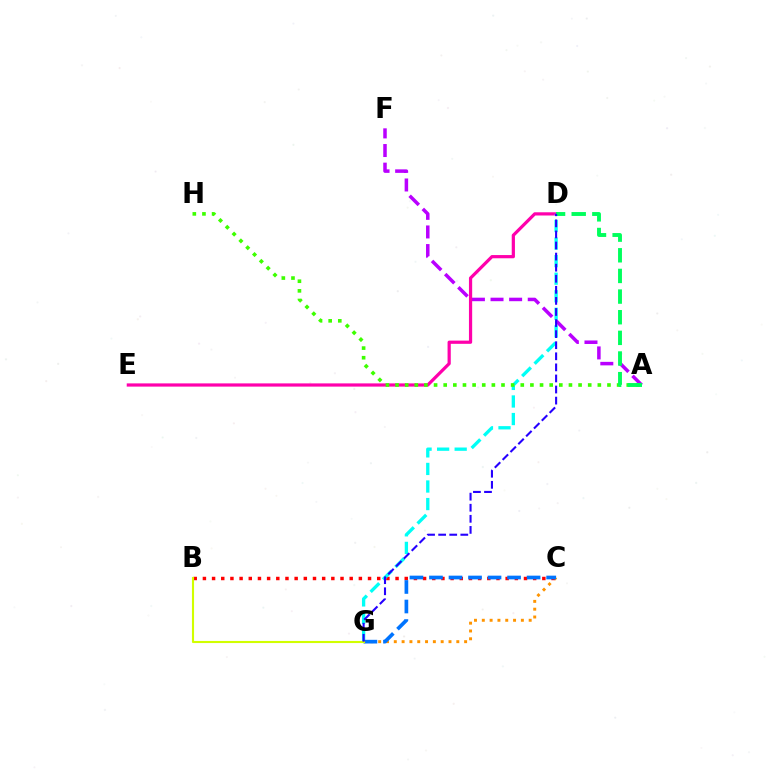{('A', 'F'): [{'color': '#b900ff', 'line_style': 'dashed', 'thickness': 2.53}], ('D', 'E'): [{'color': '#ff00ac', 'line_style': 'solid', 'thickness': 2.32}], ('C', 'G'): [{'color': '#ff9400', 'line_style': 'dotted', 'thickness': 2.12}, {'color': '#0074ff', 'line_style': 'dashed', 'thickness': 2.65}], ('B', 'C'): [{'color': '#ff0000', 'line_style': 'dotted', 'thickness': 2.49}], ('D', 'G'): [{'color': '#00fff6', 'line_style': 'dashed', 'thickness': 2.39}, {'color': '#2500ff', 'line_style': 'dashed', 'thickness': 1.51}], ('B', 'G'): [{'color': '#d1ff00', 'line_style': 'solid', 'thickness': 1.52}], ('A', 'H'): [{'color': '#3dff00', 'line_style': 'dotted', 'thickness': 2.62}], ('A', 'D'): [{'color': '#00ff5c', 'line_style': 'dashed', 'thickness': 2.8}]}